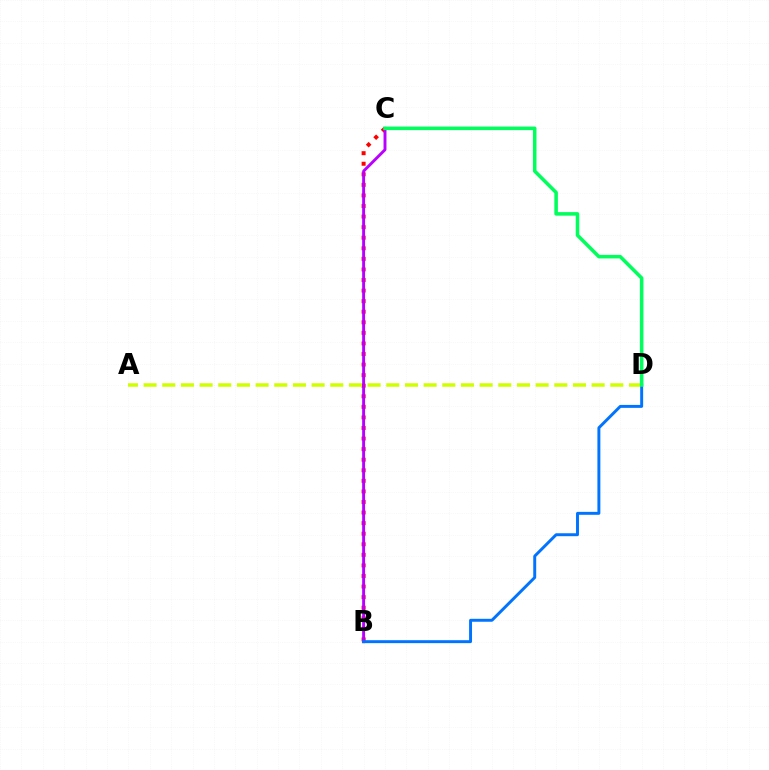{('B', 'C'): [{'color': '#ff0000', 'line_style': 'dotted', 'thickness': 2.87}, {'color': '#b900ff', 'line_style': 'solid', 'thickness': 2.1}], ('A', 'D'): [{'color': '#d1ff00', 'line_style': 'dashed', 'thickness': 2.54}], ('B', 'D'): [{'color': '#0074ff', 'line_style': 'solid', 'thickness': 2.12}], ('C', 'D'): [{'color': '#00ff5c', 'line_style': 'solid', 'thickness': 2.54}]}